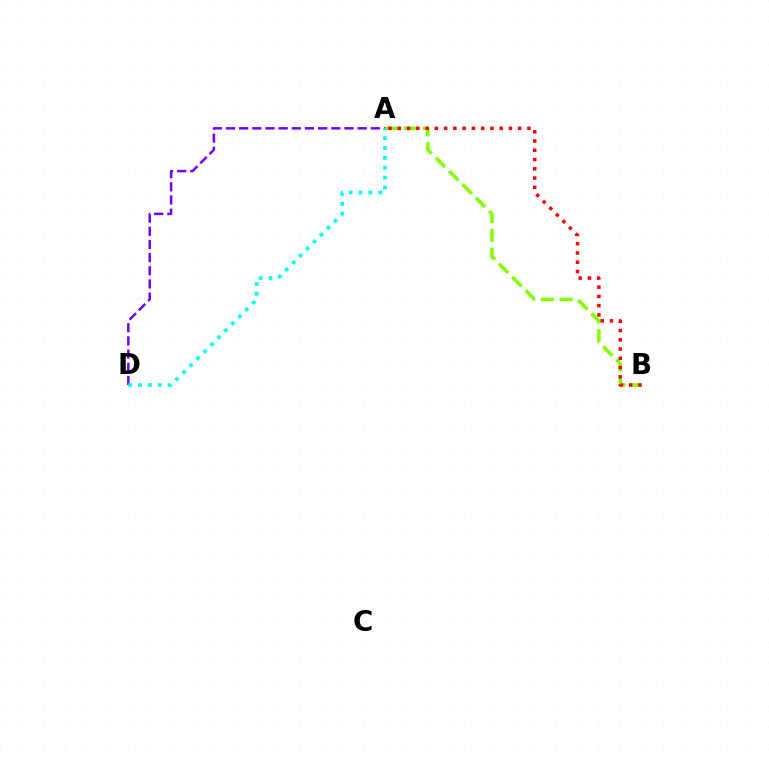{('A', 'B'): [{'color': '#84ff00', 'line_style': 'dashed', 'thickness': 2.56}, {'color': '#ff0000', 'line_style': 'dotted', 'thickness': 2.52}], ('A', 'D'): [{'color': '#7200ff', 'line_style': 'dashed', 'thickness': 1.79}, {'color': '#00fff6', 'line_style': 'dotted', 'thickness': 2.68}]}